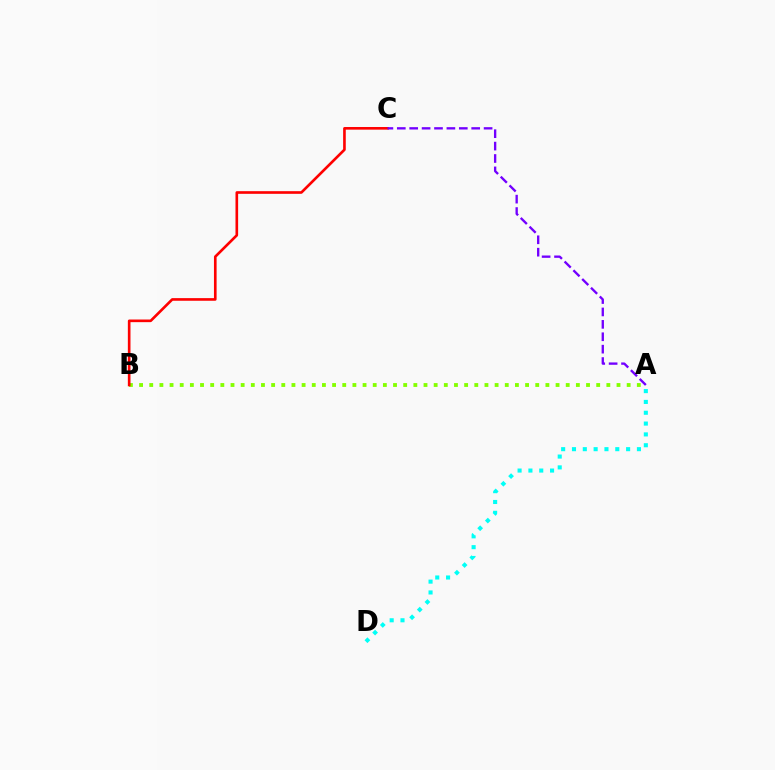{('A', 'B'): [{'color': '#84ff00', 'line_style': 'dotted', 'thickness': 2.76}], ('A', 'D'): [{'color': '#00fff6', 'line_style': 'dotted', 'thickness': 2.94}], ('B', 'C'): [{'color': '#ff0000', 'line_style': 'solid', 'thickness': 1.9}], ('A', 'C'): [{'color': '#7200ff', 'line_style': 'dashed', 'thickness': 1.68}]}